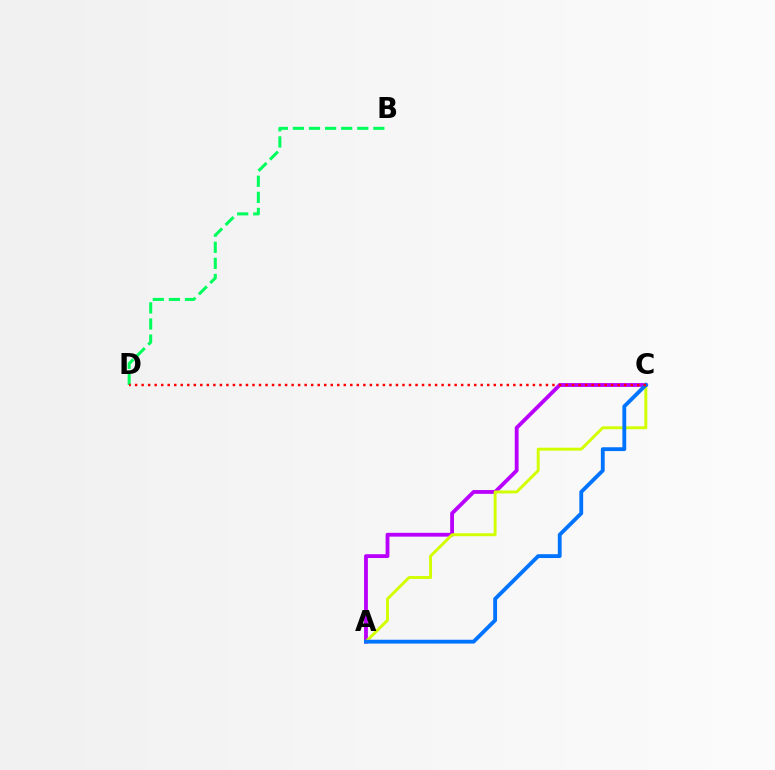{('B', 'D'): [{'color': '#00ff5c', 'line_style': 'dashed', 'thickness': 2.19}], ('A', 'C'): [{'color': '#b900ff', 'line_style': 'solid', 'thickness': 2.75}, {'color': '#d1ff00', 'line_style': 'solid', 'thickness': 2.1}, {'color': '#0074ff', 'line_style': 'solid', 'thickness': 2.76}], ('C', 'D'): [{'color': '#ff0000', 'line_style': 'dotted', 'thickness': 1.77}]}